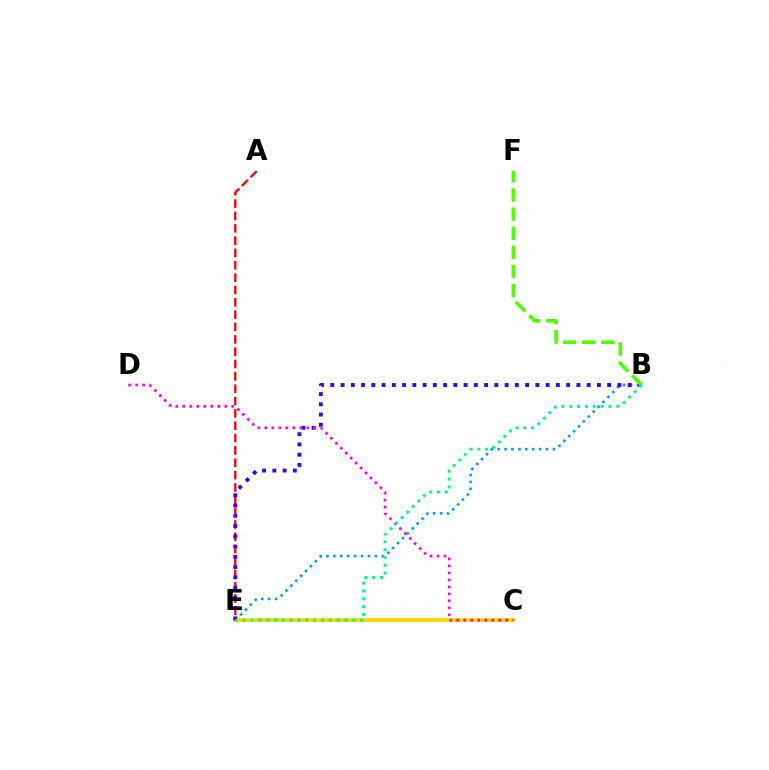{('B', 'E'): [{'color': '#009eff', 'line_style': 'dotted', 'thickness': 1.88}, {'color': '#3700ff', 'line_style': 'dotted', 'thickness': 2.79}, {'color': '#00ff86', 'line_style': 'dotted', 'thickness': 2.13}], ('C', 'E'): [{'color': '#ffd500', 'line_style': 'solid', 'thickness': 2.87}], ('A', 'E'): [{'color': '#ff0000', 'line_style': 'dashed', 'thickness': 1.68}], ('C', 'D'): [{'color': '#ff00ed', 'line_style': 'dotted', 'thickness': 1.9}], ('B', 'F'): [{'color': '#4fff00', 'line_style': 'dashed', 'thickness': 2.6}]}